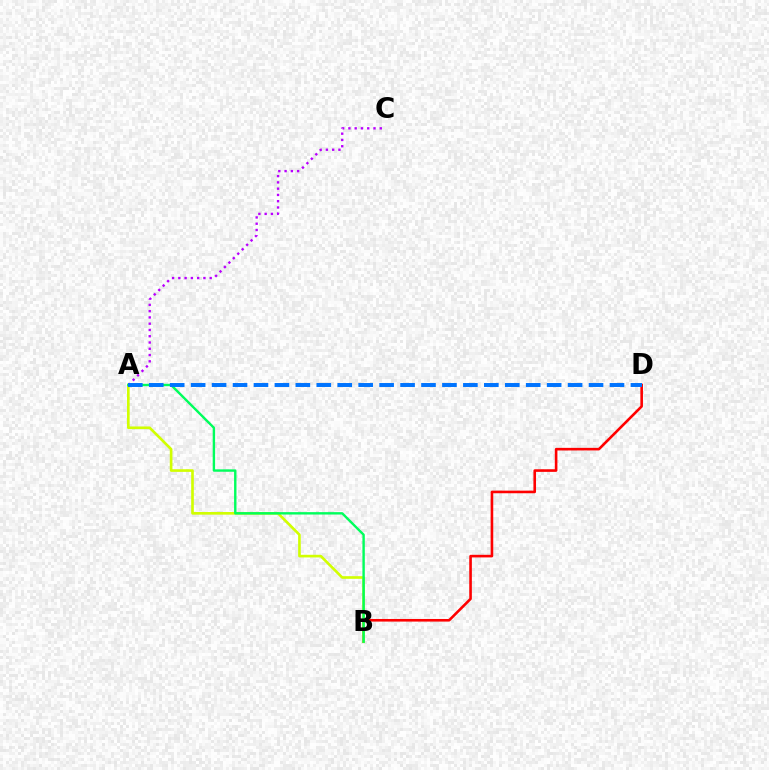{('B', 'D'): [{'color': '#ff0000', 'line_style': 'solid', 'thickness': 1.88}], ('A', 'C'): [{'color': '#b900ff', 'line_style': 'dotted', 'thickness': 1.7}], ('A', 'B'): [{'color': '#d1ff00', 'line_style': 'solid', 'thickness': 1.9}, {'color': '#00ff5c', 'line_style': 'solid', 'thickness': 1.73}], ('A', 'D'): [{'color': '#0074ff', 'line_style': 'dashed', 'thickness': 2.84}]}